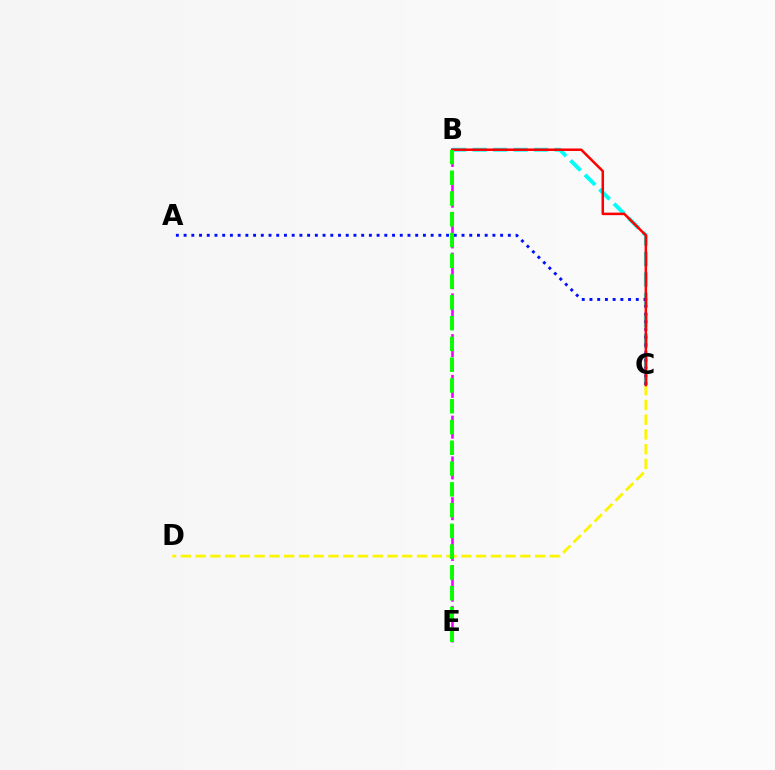{('B', 'C'): [{'color': '#00fff6', 'line_style': 'dashed', 'thickness': 2.78}, {'color': '#ff0000', 'line_style': 'solid', 'thickness': 1.81}], ('C', 'D'): [{'color': '#fcf500', 'line_style': 'dashed', 'thickness': 2.01}], ('A', 'C'): [{'color': '#0010ff', 'line_style': 'dotted', 'thickness': 2.1}], ('B', 'E'): [{'color': '#ee00ff', 'line_style': 'dashed', 'thickness': 1.85}, {'color': '#08ff00', 'line_style': 'dashed', 'thickness': 2.82}]}